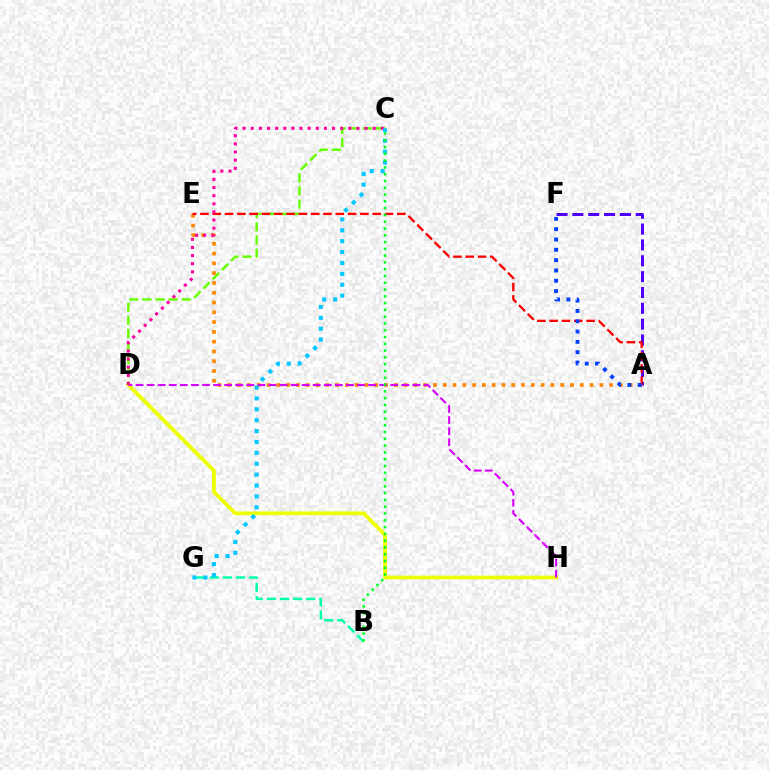{('C', 'D'): [{'color': '#66ff00', 'line_style': 'dashed', 'thickness': 1.78}, {'color': '#ff00a0', 'line_style': 'dotted', 'thickness': 2.21}], ('A', 'E'): [{'color': '#ff8800', 'line_style': 'dotted', 'thickness': 2.66}, {'color': '#ff0000', 'line_style': 'dashed', 'thickness': 1.67}], ('A', 'F'): [{'color': '#4f00ff', 'line_style': 'dashed', 'thickness': 2.15}, {'color': '#003fff', 'line_style': 'dotted', 'thickness': 2.8}], ('D', 'H'): [{'color': '#eeff00', 'line_style': 'solid', 'thickness': 2.73}, {'color': '#d600ff', 'line_style': 'dashed', 'thickness': 1.5}], ('B', 'G'): [{'color': '#00ffaf', 'line_style': 'dashed', 'thickness': 1.78}], ('C', 'G'): [{'color': '#00c7ff', 'line_style': 'dotted', 'thickness': 2.96}], ('B', 'C'): [{'color': '#00ff27', 'line_style': 'dotted', 'thickness': 1.84}]}